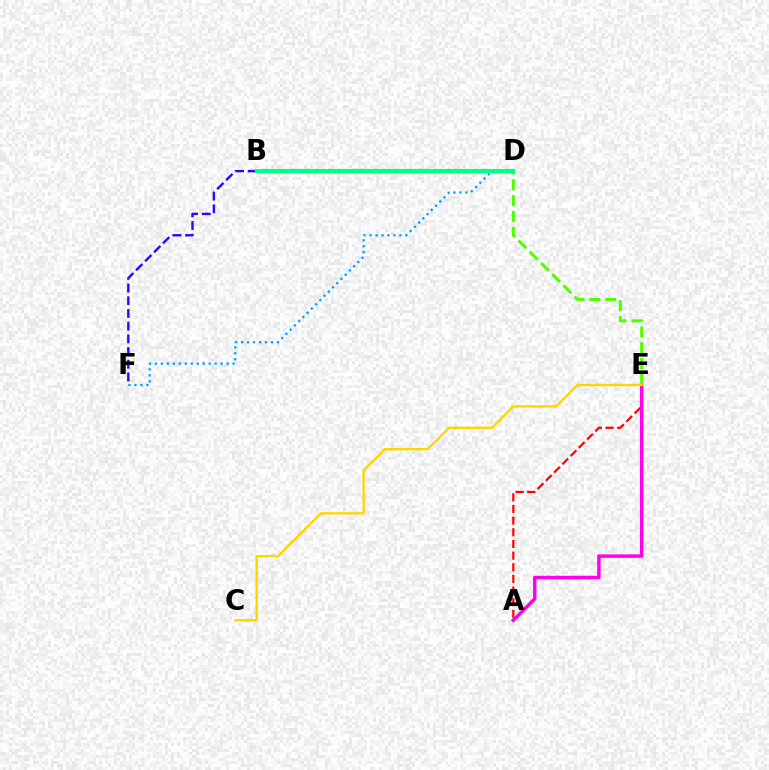{('D', 'F'): [{'color': '#009eff', 'line_style': 'dotted', 'thickness': 1.62}], ('A', 'E'): [{'color': '#ff0000', 'line_style': 'dashed', 'thickness': 1.58}, {'color': '#ff00ed', 'line_style': 'solid', 'thickness': 2.49}], ('D', 'E'): [{'color': '#4fff00', 'line_style': 'dashed', 'thickness': 2.15}], ('B', 'F'): [{'color': '#3700ff', 'line_style': 'dashed', 'thickness': 1.73}], ('B', 'D'): [{'color': '#00ff86', 'line_style': 'solid', 'thickness': 3.0}], ('C', 'E'): [{'color': '#ffd500', 'line_style': 'solid', 'thickness': 1.68}]}